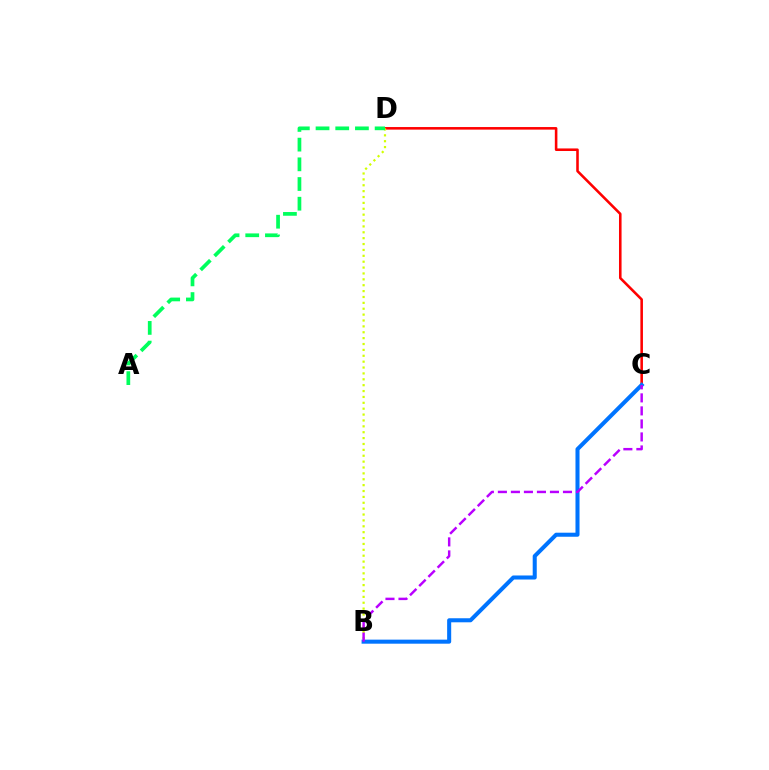{('C', 'D'): [{'color': '#ff0000', 'line_style': 'solid', 'thickness': 1.85}], ('B', 'D'): [{'color': '#d1ff00', 'line_style': 'dotted', 'thickness': 1.6}], ('B', 'C'): [{'color': '#0074ff', 'line_style': 'solid', 'thickness': 2.92}, {'color': '#b900ff', 'line_style': 'dashed', 'thickness': 1.77}], ('A', 'D'): [{'color': '#00ff5c', 'line_style': 'dashed', 'thickness': 2.68}]}